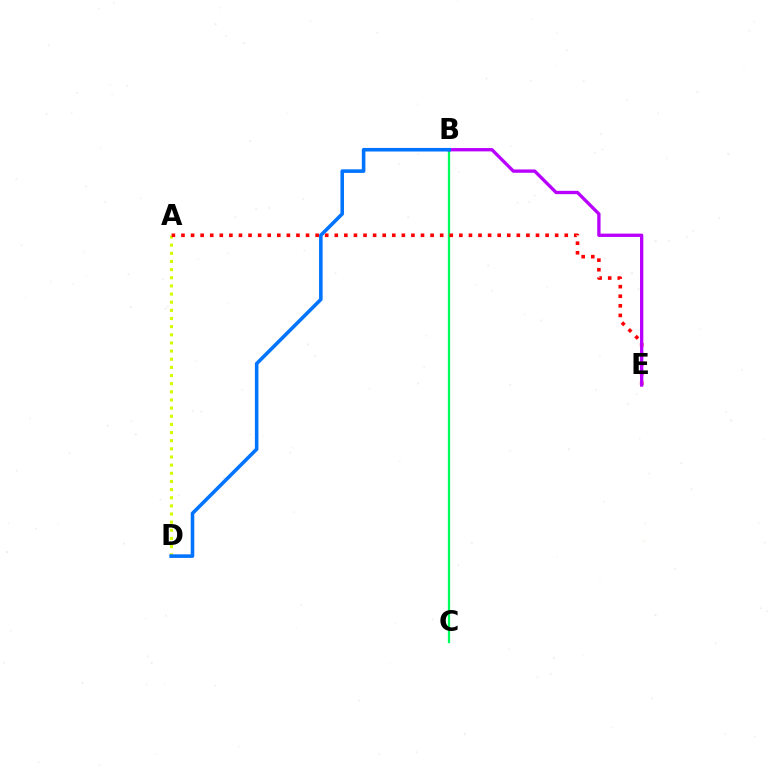{('B', 'C'): [{'color': '#00ff5c', 'line_style': 'solid', 'thickness': 1.66}], ('A', 'D'): [{'color': '#d1ff00', 'line_style': 'dotted', 'thickness': 2.21}], ('A', 'E'): [{'color': '#ff0000', 'line_style': 'dotted', 'thickness': 2.6}], ('B', 'E'): [{'color': '#b900ff', 'line_style': 'solid', 'thickness': 2.39}], ('B', 'D'): [{'color': '#0074ff', 'line_style': 'solid', 'thickness': 2.57}]}